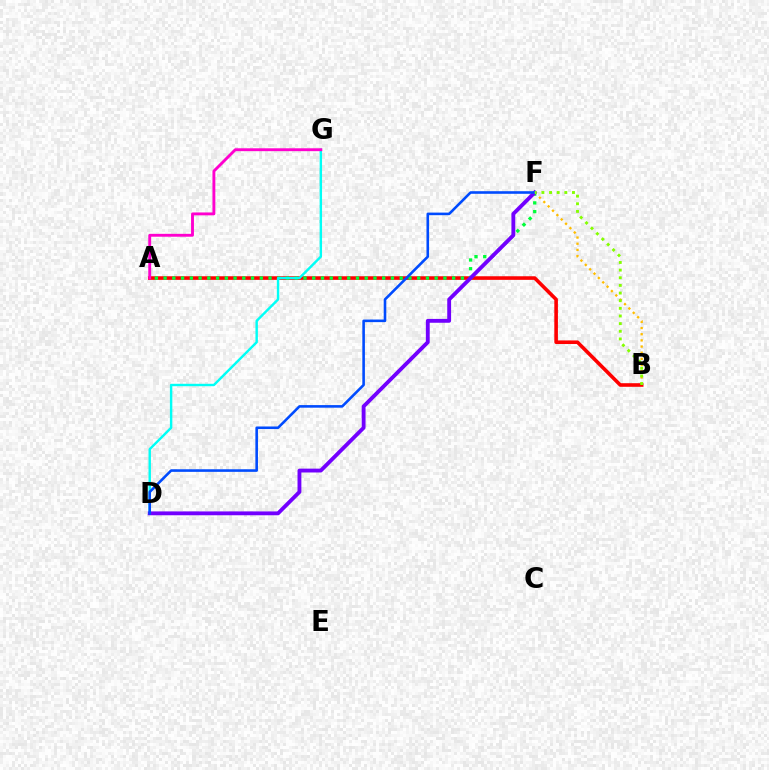{('B', 'F'): [{'color': '#ffbd00', 'line_style': 'dotted', 'thickness': 1.67}, {'color': '#84ff00', 'line_style': 'dotted', 'thickness': 2.08}], ('A', 'B'): [{'color': '#ff0000', 'line_style': 'solid', 'thickness': 2.59}], ('A', 'F'): [{'color': '#00ff39', 'line_style': 'dotted', 'thickness': 2.38}], ('D', 'G'): [{'color': '#00fff6', 'line_style': 'solid', 'thickness': 1.74}], ('A', 'G'): [{'color': '#ff00cf', 'line_style': 'solid', 'thickness': 2.07}], ('D', 'F'): [{'color': '#7200ff', 'line_style': 'solid', 'thickness': 2.77}, {'color': '#004bff', 'line_style': 'solid', 'thickness': 1.87}]}